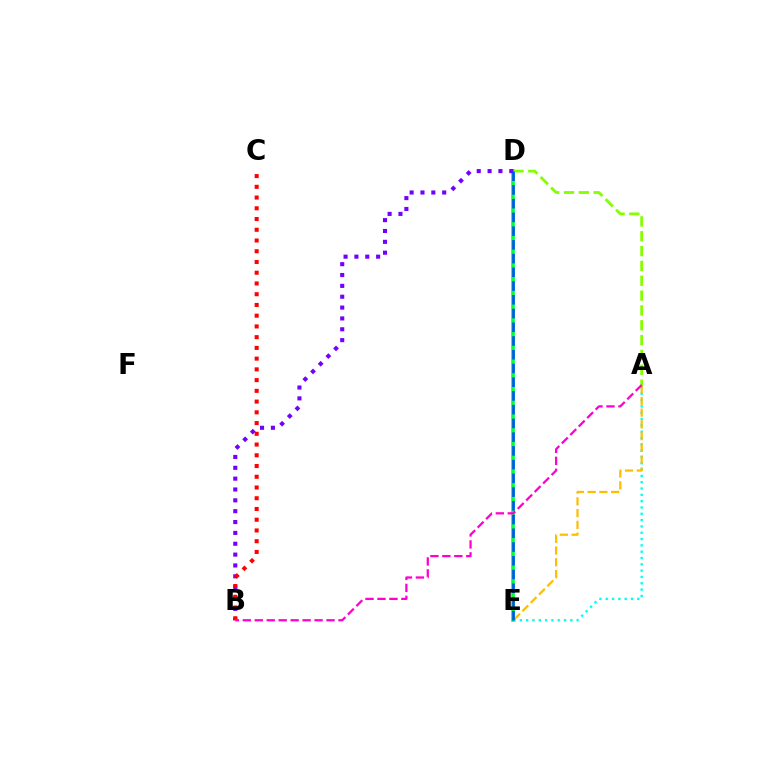{('D', 'E'): [{'color': '#00ff39', 'line_style': 'solid', 'thickness': 2.61}, {'color': '#004bff', 'line_style': 'dashed', 'thickness': 1.87}], ('A', 'D'): [{'color': '#84ff00', 'line_style': 'dashed', 'thickness': 2.02}], ('A', 'E'): [{'color': '#00fff6', 'line_style': 'dotted', 'thickness': 1.72}, {'color': '#ffbd00', 'line_style': 'dashed', 'thickness': 1.6}], ('B', 'D'): [{'color': '#7200ff', 'line_style': 'dotted', 'thickness': 2.95}], ('B', 'C'): [{'color': '#ff0000', 'line_style': 'dotted', 'thickness': 2.92}], ('A', 'B'): [{'color': '#ff00cf', 'line_style': 'dashed', 'thickness': 1.62}]}